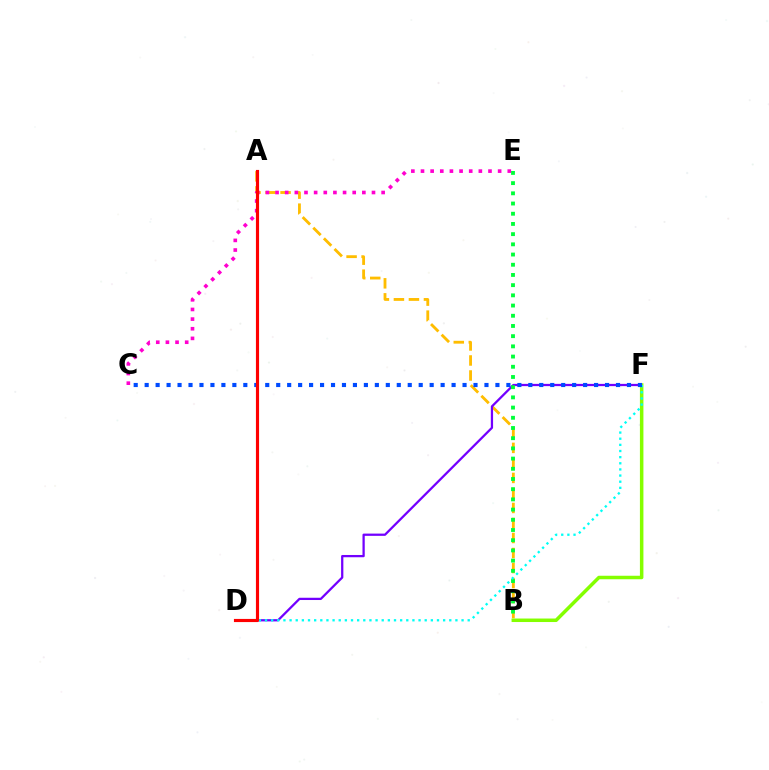{('A', 'B'): [{'color': '#ffbd00', 'line_style': 'dashed', 'thickness': 2.04}], ('D', 'F'): [{'color': '#7200ff', 'line_style': 'solid', 'thickness': 1.63}, {'color': '#00fff6', 'line_style': 'dotted', 'thickness': 1.67}], ('B', 'E'): [{'color': '#00ff39', 'line_style': 'dotted', 'thickness': 2.77}], ('B', 'F'): [{'color': '#84ff00', 'line_style': 'solid', 'thickness': 2.52}], ('C', 'F'): [{'color': '#004bff', 'line_style': 'dotted', 'thickness': 2.98}], ('C', 'E'): [{'color': '#ff00cf', 'line_style': 'dotted', 'thickness': 2.62}], ('A', 'D'): [{'color': '#ff0000', 'line_style': 'solid', 'thickness': 2.27}]}